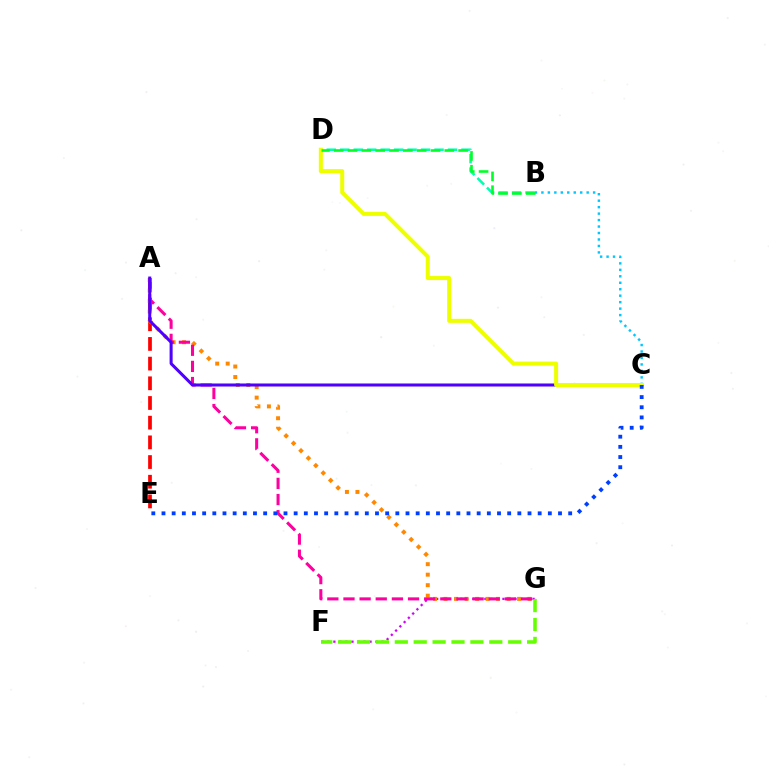{('B', 'D'): [{'color': '#00ffaf', 'line_style': 'dashed', 'thickness': 1.83}, {'color': '#00ff27', 'line_style': 'dashed', 'thickness': 1.88}], ('A', 'E'): [{'color': '#ff0000', 'line_style': 'dashed', 'thickness': 2.67}], ('F', 'G'): [{'color': '#d600ff', 'line_style': 'dotted', 'thickness': 1.64}, {'color': '#66ff00', 'line_style': 'dashed', 'thickness': 2.57}], ('A', 'G'): [{'color': '#ff8800', 'line_style': 'dotted', 'thickness': 2.85}, {'color': '#ff00a0', 'line_style': 'dashed', 'thickness': 2.19}], ('B', 'C'): [{'color': '#00c7ff', 'line_style': 'dotted', 'thickness': 1.76}], ('A', 'C'): [{'color': '#4f00ff', 'line_style': 'solid', 'thickness': 2.18}], ('C', 'D'): [{'color': '#eeff00', 'line_style': 'solid', 'thickness': 2.9}], ('C', 'E'): [{'color': '#003fff', 'line_style': 'dotted', 'thickness': 2.76}]}